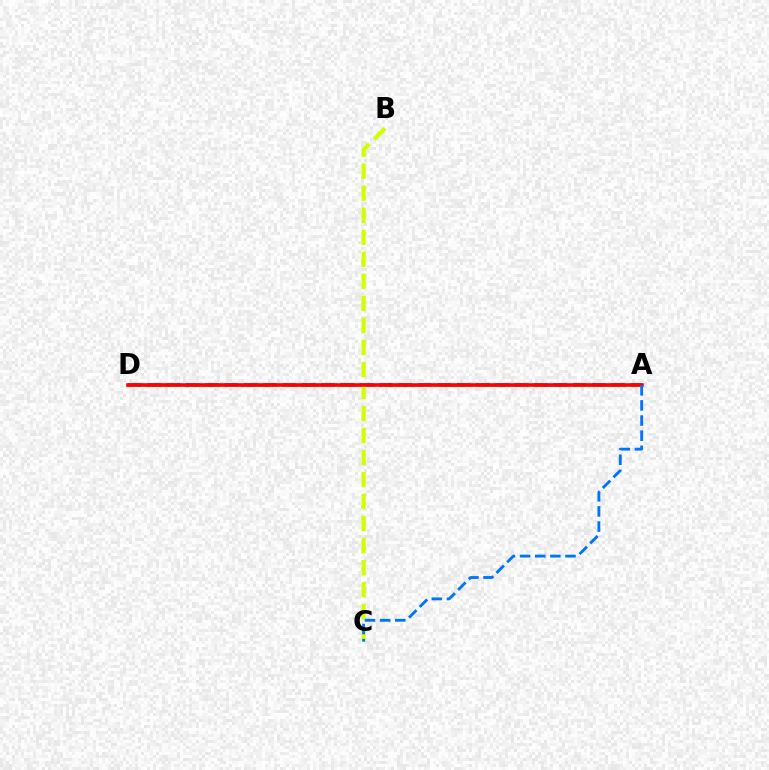{('A', 'D'): [{'color': '#b900ff', 'line_style': 'dashed', 'thickness': 2.63}, {'color': '#00ff5c', 'line_style': 'dashed', 'thickness': 1.89}, {'color': '#ff0000', 'line_style': 'solid', 'thickness': 2.61}], ('B', 'C'): [{'color': '#d1ff00', 'line_style': 'dashed', 'thickness': 2.99}], ('A', 'C'): [{'color': '#0074ff', 'line_style': 'dashed', 'thickness': 2.06}]}